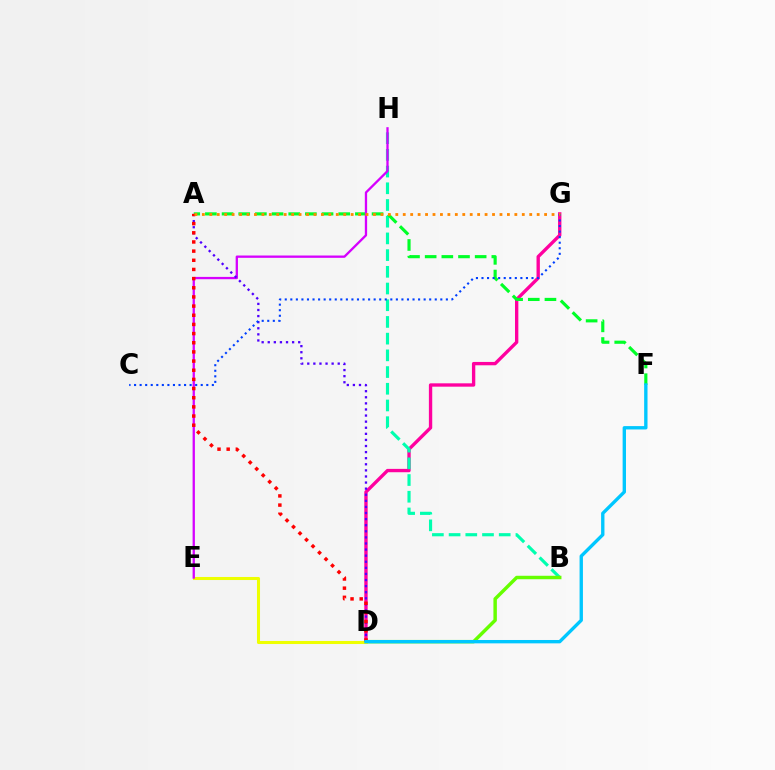{('D', 'G'): [{'color': '#ff00a0', 'line_style': 'solid', 'thickness': 2.41}], ('B', 'H'): [{'color': '#00ffaf', 'line_style': 'dashed', 'thickness': 2.27}], ('A', 'F'): [{'color': '#00ff27', 'line_style': 'dashed', 'thickness': 2.26}], ('B', 'D'): [{'color': '#66ff00', 'line_style': 'solid', 'thickness': 2.49}], ('D', 'E'): [{'color': '#eeff00', 'line_style': 'solid', 'thickness': 2.19}], ('E', 'H'): [{'color': '#d600ff', 'line_style': 'solid', 'thickness': 1.66}], ('A', 'D'): [{'color': '#4f00ff', 'line_style': 'dotted', 'thickness': 1.66}, {'color': '#ff0000', 'line_style': 'dotted', 'thickness': 2.49}], ('C', 'G'): [{'color': '#003fff', 'line_style': 'dotted', 'thickness': 1.51}], ('D', 'F'): [{'color': '#00c7ff', 'line_style': 'solid', 'thickness': 2.42}], ('A', 'G'): [{'color': '#ff8800', 'line_style': 'dotted', 'thickness': 2.02}]}